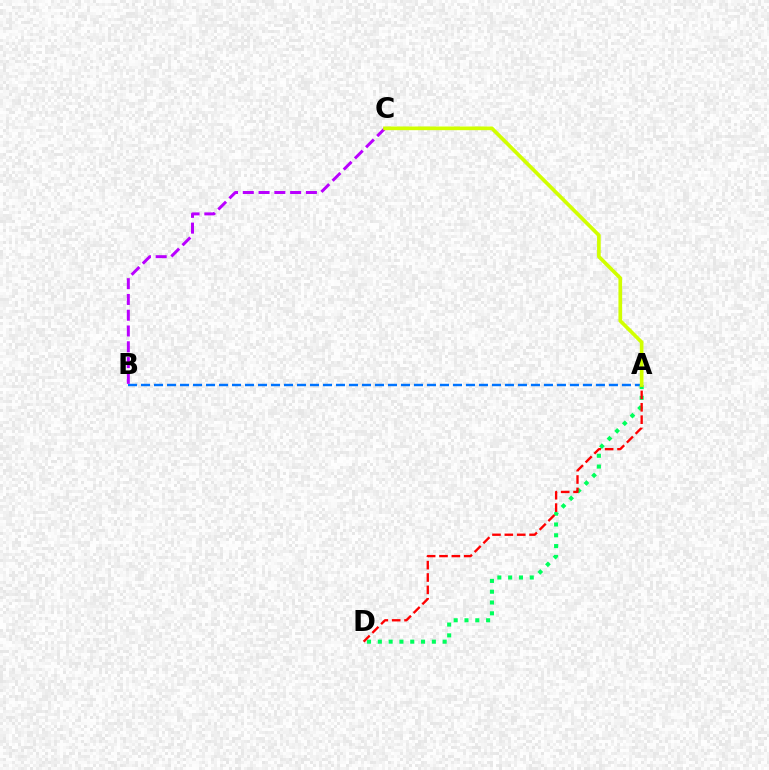{('A', 'B'): [{'color': '#0074ff', 'line_style': 'dashed', 'thickness': 1.77}], ('A', 'D'): [{'color': '#00ff5c', 'line_style': 'dotted', 'thickness': 2.94}, {'color': '#ff0000', 'line_style': 'dashed', 'thickness': 1.68}], ('B', 'C'): [{'color': '#b900ff', 'line_style': 'dashed', 'thickness': 2.14}], ('A', 'C'): [{'color': '#d1ff00', 'line_style': 'solid', 'thickness': 2.64}]}